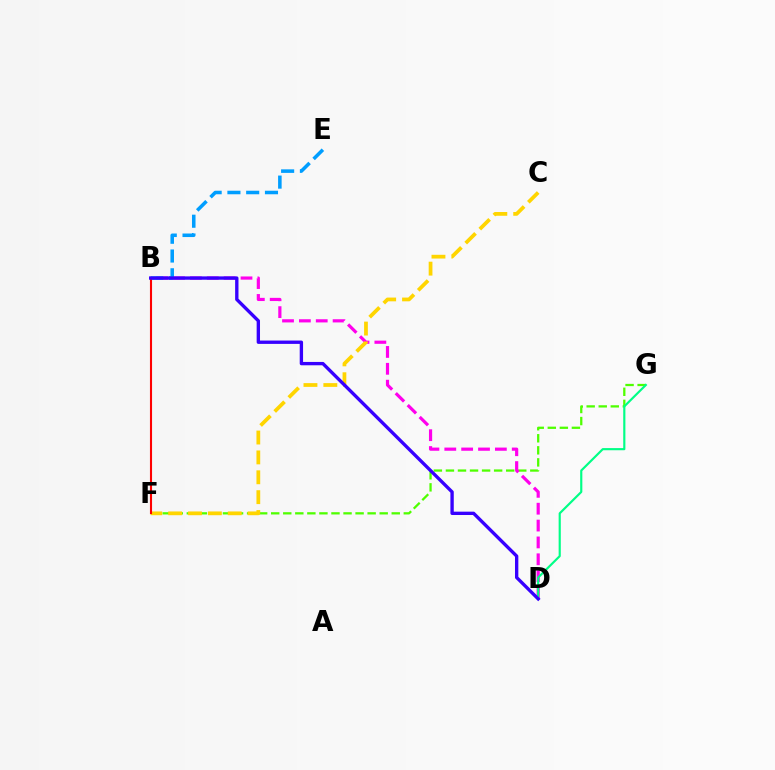{('F', 'G'): [{'color': '#4fff00', 'line_style': 'dashed', 'thickness': 1.64}], ('B', 'D'): [{'color': '#ff00ed', 'line_style': 'dashed', 'thickness': 2.29}, {'color': '#3700ff', 'line_style': 'solid', 'thickness': 2.41}], ('C', 'F'): [{'color': '#ffd500', 'line_style': 'dashed', 'thickness': 2.7}], ('D', 'G'): [{'color': '#00ff86', 'line_style': 'solid', 'thickness': 1.56}], ('B', 'E'): [{'color': '#009eff', 'line_style': 'dashed', 'thickness': 2.55}], ('B', 'F'): [{'color': '#ff0000', 'line_style': 'solid', 'thickness': 1.51}]}